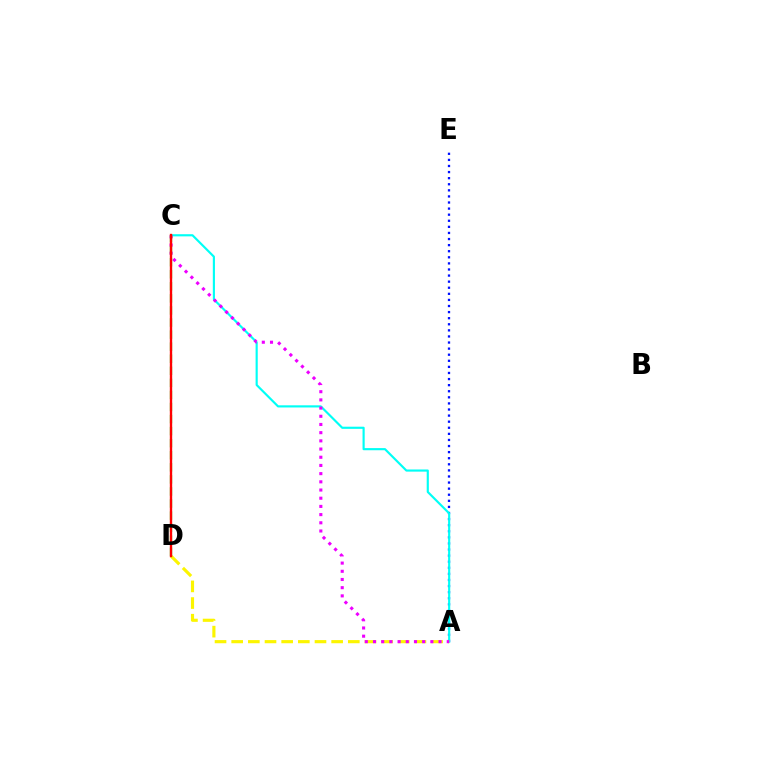{('A', 'E'): [{'color': '#0010ff', 'line_style': 'dotted', 'thickness': 1.65}], ('A', 'C'): [{'color': '#00fff6', 'line_style': 'solid', 'thickness': 1.55}, {'color': '#ee00ff', 'line_style': 'dotted', 'thickness': 2.23}], ('A', 'D'): [{'color': '#fcf500', 'line_style': 'dashed', 'thickness': 2.26}], ('C', 'D'): [{'color': '#08ff00', 'line_style': 'dashed', 'thickness': 1.64}, {'color': '#ff0000', 'line_style': 'solid', 'thickness': 1.71}]}